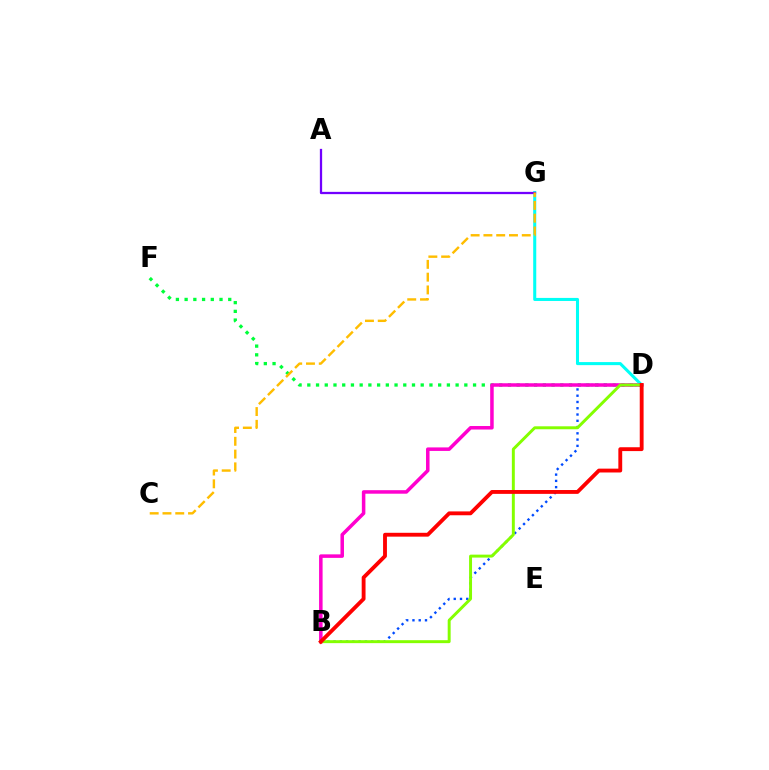{('D', 'F'): [{'color': '#00ff39', 'line_style': 'dotted', 'thickness': 2.37}], ('D', 'G'): [{'color': '#00fff6', 'line_style': 'solid', 'thickness': 2.2}], ('B', 'D'): [{'color': '#004bff', 'line_style': 'dotted', 'thickness': 1.7}, {'color': '#ff00cf', 'line_style': 'solid', 'thickness': 2.53}, {'color': '#84ff00', 'line_style': 'solid', 'thickness': 2.13}, {'color': '#ff0000', 'line_style': 'solid', 'thickness': 2.77}], ('A', 'G'): [{'color': '#7200ff', 'line_style': 'solid', 'thickness': 1.64}], ('C', 'G'): [{'color': '#ffbd00', 'line_style': 'dashed', 'thickness': 1.74}]}